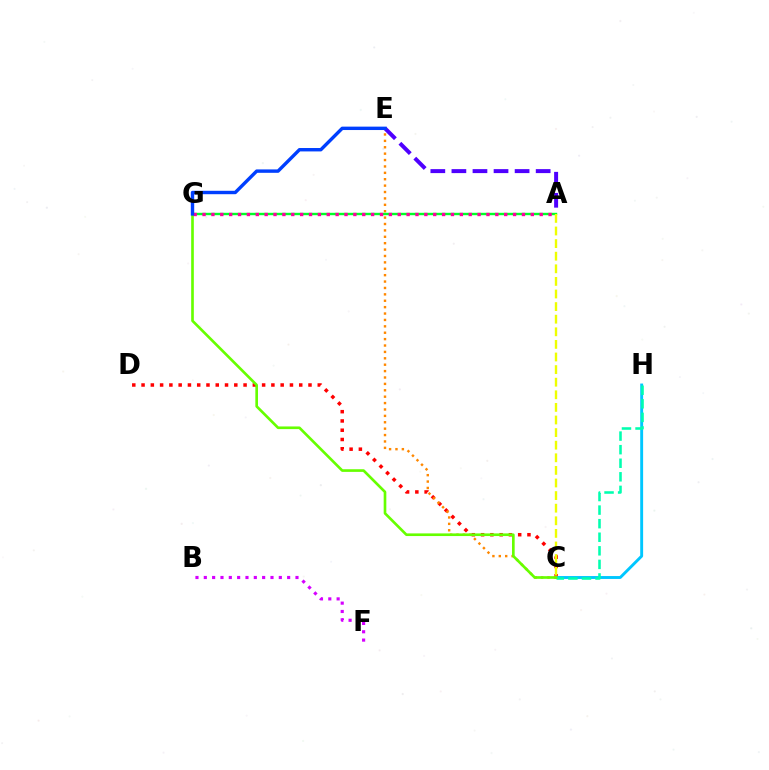{('A', 'E'): [{'color': '#4f00ff', 'line_style': 'dashed', 'thickness': 2.86}], ('C', 'D'): [{'color': '#ff0000', 'line_style': 'dotted', 'thickness': 2.52}], ('B', 'F'): [{'color': '#d600ff', 'line_style': 'dotted', 'thickness': 2.26}], ('C', 'H'): [{'color': '#00c7ff', 'line_style': 'solid', 'thickness': 2.09}, {'color': '#00ffaf', 'line_style': 'dashed', 'thickness': 1.84}], ('C', 'E'): [{'color': '#ff8800', 'line_style': 'dotted', 'thickness': 1.74}], ('C', 'G'): [{'color': '#66ff00', 'line_style': 'solid', 'thickness': 1.91}], ('A', 'G'): [{'color': '#00ff27', 'line_style': 'solid', 'thickness': 1.74}, {'color': '#ff00a0', 'line_style': 'dotted', 'thickness': 2.41}], ('A', 'C'): [{'color': '#eeff00', 'line_style': 'dashed', 'thickness': 1.71}], ('E', 'G'): [{'color': '#003fff', 'line_style': 'solid', 'thickness': 2.45}]}